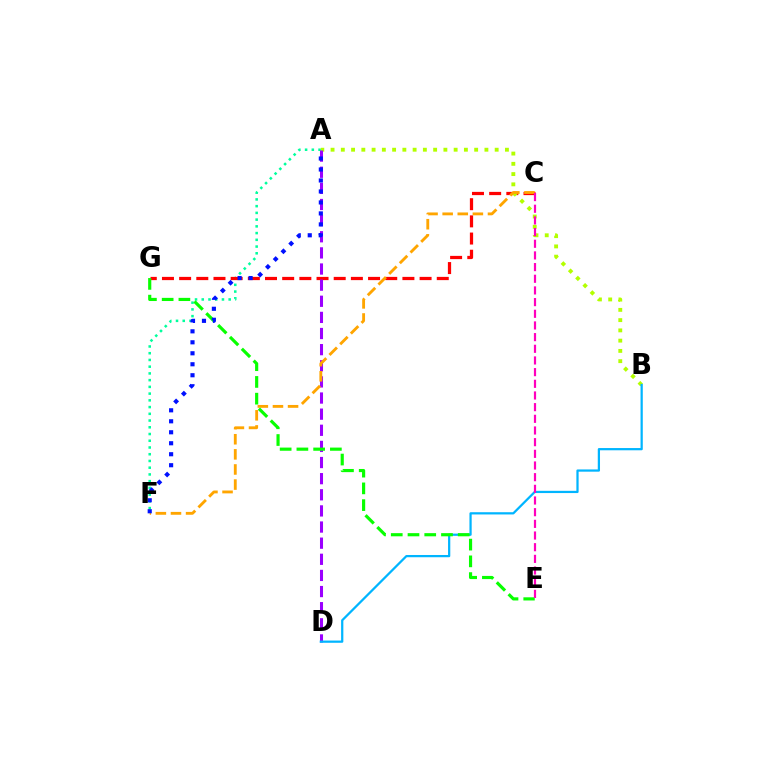{('A', 'F'): [{'color': '#00ff9d', 'line_style': 'dotted', 'thickness': 1.83}, {'color': '#0010ff', 'line_style': 'dotted', 'thickness': 2.98}], ('C', 'G'): [{'color': '#ff0000', 'line_style': 'dashed', 'thickness': 2.33}], ('A', 'B'): [{'color': '#b3ff00', 'line_style': 'dotted', 'thickness': 2.79}], ('A', 'D'): [{'color': '#9b00ff', 'line_style': 'dashed', 'thickness': 2.19}], ('B', 'D'): [{'color': '#00b5ff', 'line_style': 'solid', 'thickness': 1.61}], ('C', 'F'): [{'color': '#ffa500', 'line_style': 'dashed', 'thickness': 2.05}], ('E', 'G'): [{'color': '#08ff00', 'line_style': 'dashed', 'thickness': 2.27}], ('C', 'E'): [{'color': '#ff00bd', 'line_style': 'dashed', 'thickness': 1.59}]}